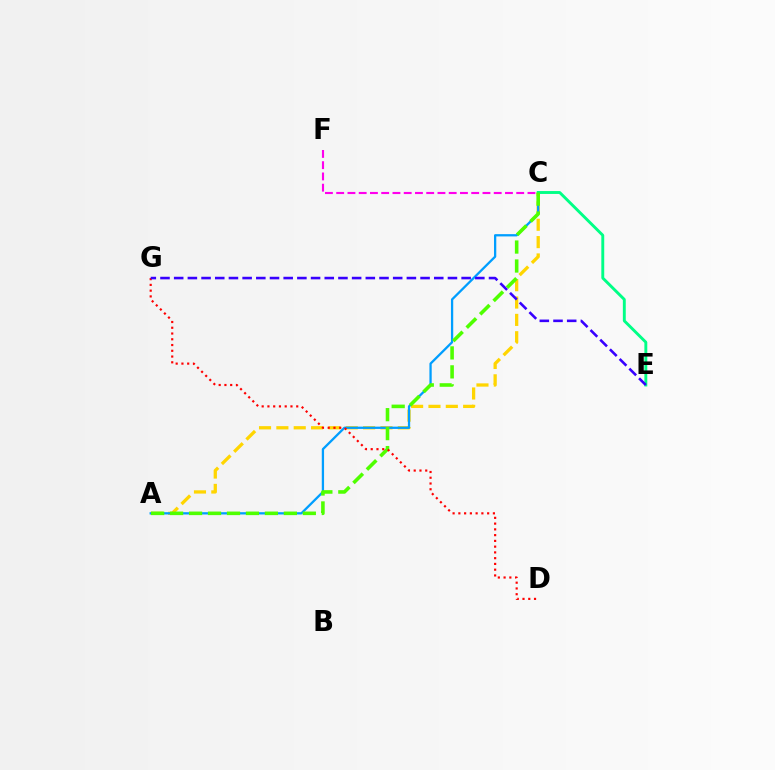{('A', 'C'): [{'color': '#ffd500', 'line_style': 'dashed', 'thickness': 2.36}, {'color': '#009eff', 'line_style': 'solid', 'thickness': 1.64}, {'color': '#4fff00', 'line_style': 'dashed', 'thickness': 2.58}], ('C', 'E'): [{'color': '#00ff86', 'line_style': 'solid', 'thickness': 2.09}], ('D', 'G'): [{'color': '#ff0000', 'line_style': 'dotted', 'thickness': 1.56}], ('E', 'G'): [{'color': '#3700ff', 'line_style': 'dashed', 'thickness': 1.86}], ('C', 'F'): [{'color': '#ff00ed', 'line_style': 'dashed', 'thickness': 1.53}]}